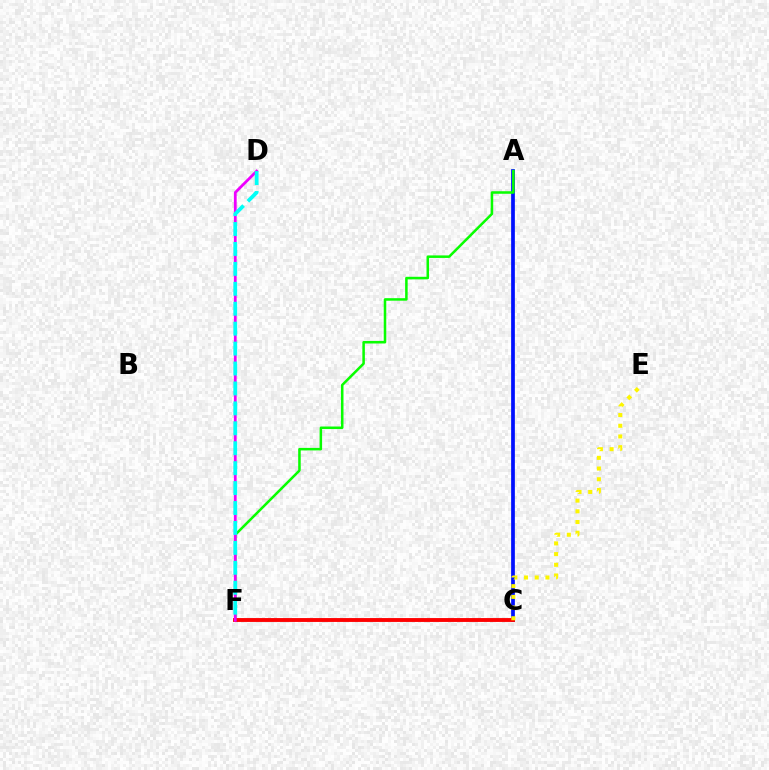{('A', 'C'): [{'color': '#0010ff', 'line_style': 'solid', 'thickness': 2.68}], ('A', 'F'): [{'color': '#08ff00', 'line_style': 'solid', 'thickness': 1.82}], ('C', 'F'): [{'color': '#ff0000', 'line_style': 'solid', 'thickness': 2.79}], ('D', 'F'): [{'color': '#ee00ff', 'line_style': 'solid', 'thickness': 1.99}, {'color': '#00fff6', 'line_style': 'dashed', 'thickness': 2.71}], ('C', 'E'): [{'color': '#fcf500', 'line_style': 'dotted', 'thickness': 2.91}]}